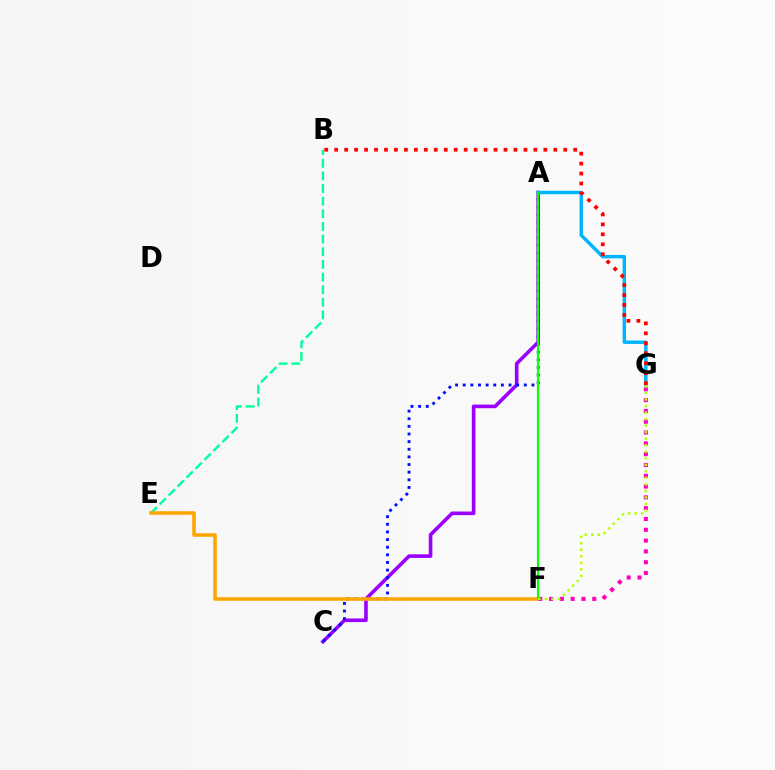{('B', 'E'): [{'color': '#00ff9d', 'line_style': 'dashed', 'thickness': 1.72}], ('A', 'C'): [{'color': '#9b00ff', 'line_style': 'solid', 'thickness': 2.6}, {'color': '#0010ff', 'line_style': 'dotted', 'thickness': 2.07}], ('E', 'F'): [{'color': '#ffa500', 'line_style': 'solid', 'thickness': 2.56}], ('A', 'G'): [{'color': '#00b5ff', 'line_style': 'solid', 'thickness': 2.47}], ('F', 'G'): [{'color': '#ff00bd', 'line_style': 'dotted', 'thickness': 2.94}, {'color': '#b3ff00', 'line_style': 'dotted', 'thickness': 1.77}], ('A', 'F'): [{'color': '#08ff00', 'line_style': 'solid', 'thickness': 1.56}], ('B', 'G'): [{'color': '#ff0000', 'line_style': 'dotted', 'thickness': 2.71}]}